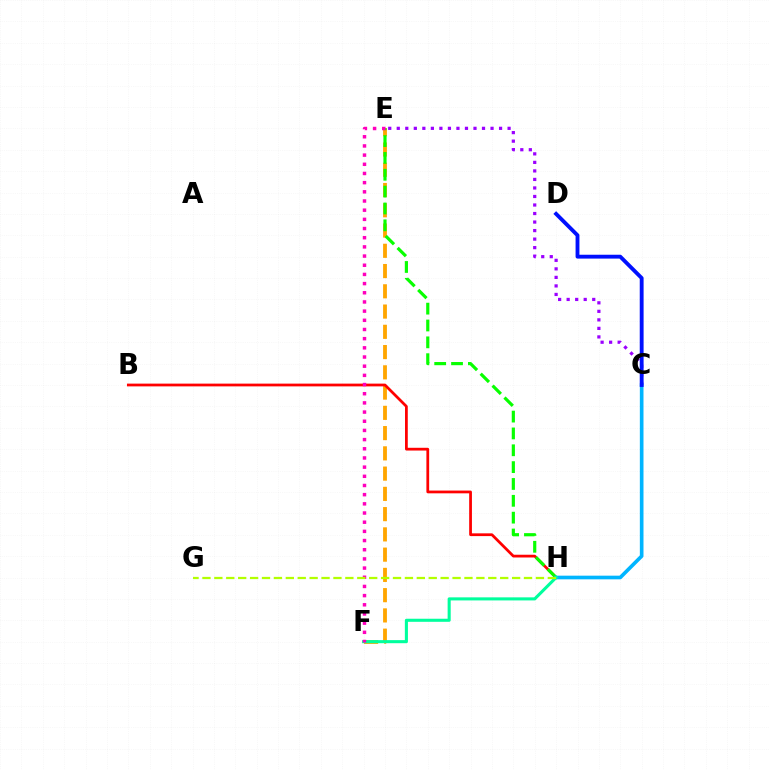{('E', 'F'): [{'color': '#ffa500', 'line_style': 'dashed', 'thickness': 2.75}, {'color': '#ff00bd', 'line_style': 'dotted', 'thickness': 2.49}], ('B', 'H'): [{'color': '#ff0000', 'line_style': 'solid', 'thickness': 1.99}], ('E', 'H'): [{'color': '#08ff00', 'line_style': 'dashed', 'thickness': 2.29}], ('C', 'H'): [{'color': '#00b5ff', 'line_style': 'solid', 'thickness': 2.63}], ('F', 'H'): [{'color': '#00ff9d', 'line_style': 'solid', 'thickness': 2.21}], ('C', 'E'): [{'color': '#9b00ff', 'line_style': 'dotted', 'thickness': 2.32}], ('G', 'H'): [{'color': '#b3ff00', 'line_style': 'dashed', 'thickness': 1.62}], ('C', 'D'): [{'color': '#0010ff', 'line_style': 'solid', 'thickness': 2.77}]}